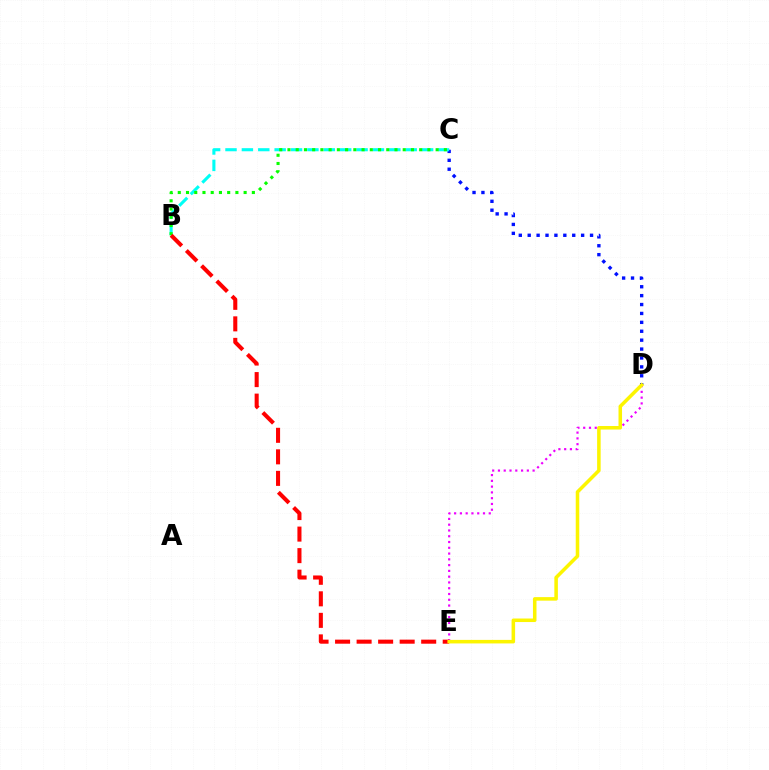{('C', 'D'): [{'color': '#0010ff', 'line_style': 'dotted', 'thickness': 2.42}], ('B', 'C'): [{'color': '#00fff6', 'line_style': 'dashed', 'thickness': 2.23}, {'color': '#08ff00', 'line_style': 'dotted', 'thickness': 2.24}], ('D', 'E'): [{'color': '#ee00ff', 'line_style': 'dotted', 'thickness': 1.57}, {'color': '#fcf500', 'line_style': 'solid', 'thickness': 2.54}], ('B', 'E'): [{'color': '#ff0000', 'line_style': 'dashed', 'thickness': 2.92}]}